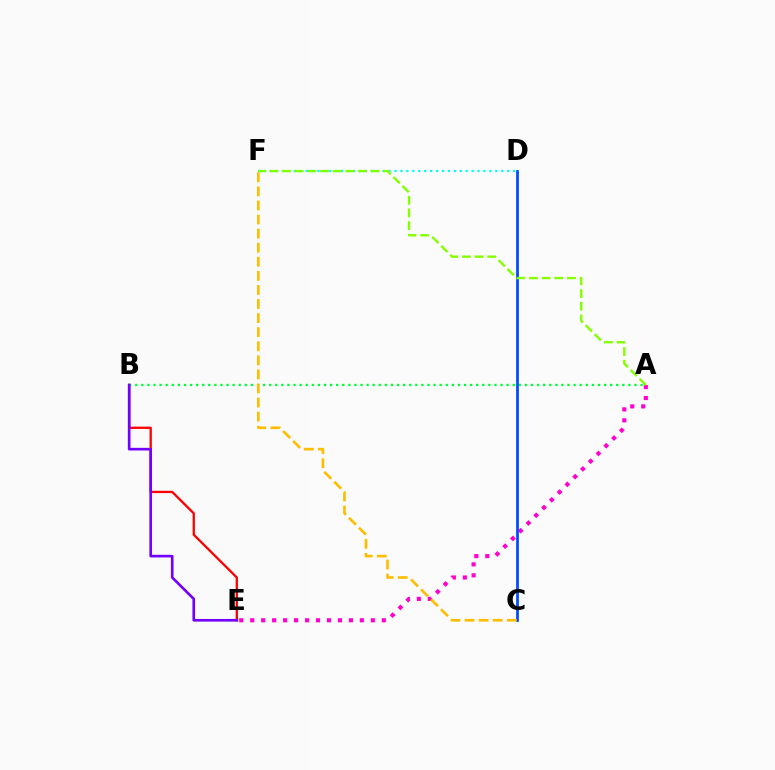{('A', 'E'): [{'color': '#ff00cf', 'line_style': 'dotted', 'thickness': 2.98}], ('B', 'E'): [{'color': '#ff0000', 'line_style': 'solid', 'thickness': 1.66}, {'color': '#7200ff', 'line_style': 'solid', 'thickness': 1.9}], ('A', 'B'): [{'color': '#00ff39', 'line_style': 'dotted', 'thickness': 1.65}], ('C', 'D'): [{'color': '#004bff', 'line_style': 'solid', 'thickness': 1.97}], ('D', 'F'): [{'color': '#00fff6', 'line_style': 'dotted', 'thickness': 1.61}], ('C', 'F'): [{'color': '#ffbd00', 'line_style': 'dashed', 'thickness': 1.91}], ('A', 'F'): [{'color': '#84ff00', 'line_style': 'dashed', 'thickness': 1.72}]}